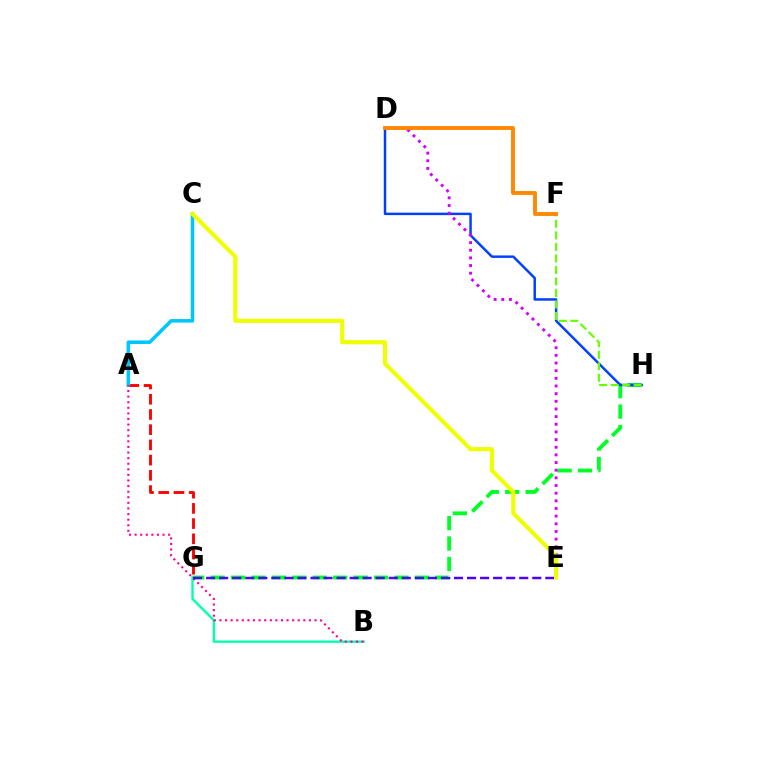{('G', 'H'): [{'color': '#00ff27', 'line_style': 'dashed', 'thickness': 2.77}], ('A', 'G'): [{'color': '#ff0000', 'line_style': 'dashed', 'thickness': 2.07}], ('D', 'H'): [{'color': '#003fff', 'line_style': 'solid', 'thickness': 1.77}], ('D', 'E'): [{'color': '#d600ff', 'line_style': 'dotted', 'thickness': 2.08}], ('F', 'H'): [{'color': '#66ff00', 'line_style': 'dashed', 'thickness': 1.56}], ('A', 'C'): [{'color': '#00c7ff', 'line_style': 'solid', 'thickness': 2.57}], ('B', 'G'): [{'color': '#00ffaf', 'line_style': 'solid', 'thickness': 1.7}], ('A', 'B'): [{'color': '#ff00a0', 'line_style': 'dotted', 'thickness': 1.52}], ('D', 'F'): [{'color': '#ff8800', 'line_style': 'solid', 'thickness': 2.79}], ('E', 'G'): [{'color': '#4f00ff', 'line_style': 'dashed', 'thickness': 1.77}], ('C', 'E'): [{'color': '#eeff00', 'line_style': 'solid', 'thickness': 2.96}]}